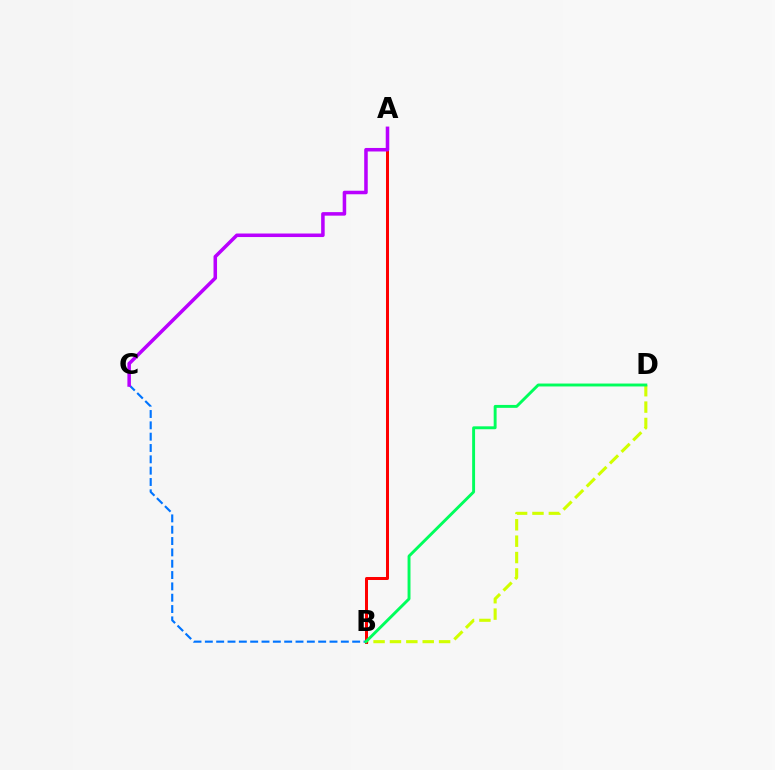{('B', 'D'): [{'color': '#d1ff00', 'line_style': 'dashed', 'thickness': 2.23}, {'color': '#00ff5c', 'line_style': 'solid', 'thickness': 2.1}], ('B', 'C'): [{'color': '#0074ff', 'line_style': 'dashed', 'thickness': 1.54}], ('A', 'B'): [{'color': '#ff0000', 'line_style': 'solid', 'thickness': 2.16}], ('A', 'C'): [{'color': '#b900ff', 'line_style': 'solid', 'thickness': 2.54}]}